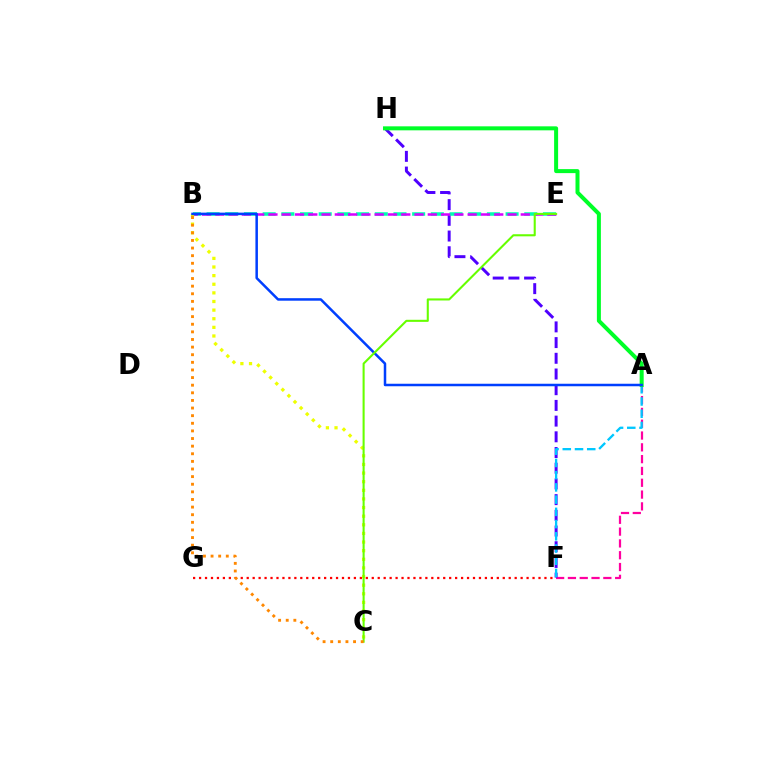{('A', 'F'): [{'color': '#ff00a0', 'line_style': 'dashed', 'thickness': 1.6}, {'color': '#00c7ff', 'line_style': 'dashed', 'thickness': 1.66}], ('F', 'G'): [{'color': '#ff0000', 'line_style': 'dotted', 'thickness': 1.62}], ('F', 'H'): [{'color': '#4f00ff', 'line_style': 'dashed', 'thickness': 2.13}], ('B', 'E'): [{'color': '#00ffaf', 'line_style': 'dashed', 'thickness': 2.54}, {'color': '#d600ff', 'line_style': 'dashed', 'thickness': 1.8}], ('B', 'C'): [{'color': '#eeff00', 'line_style': 'dotted', 'thickness': 2.34}, {'color': '#ff8800', 'line_style': 'dotted', 'thickness': 2.07}], ('A', 'H'): [{'color': '#00ff27', 'line_style': 'solid', 'thickness': 2.88}], ('A', 'B'): [{'color': '#003fff', 'line_style': 'solid', 'thickness': 1.81}], ('C', 'E'): [{'color': '#66ff00', 'line_style': 'solid', 'thickness': 1.5}]}